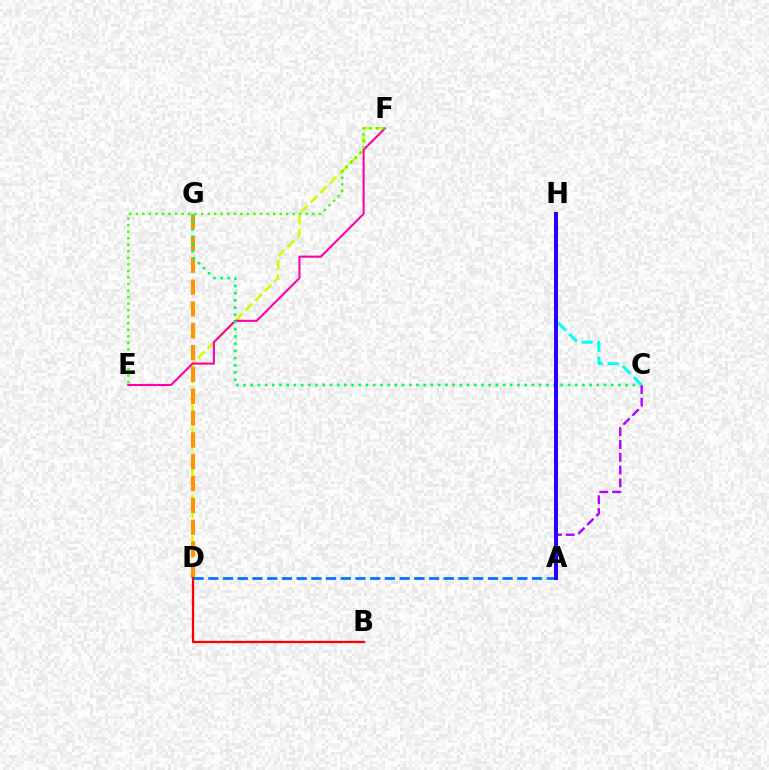{('D', 'F'): [{'color': '#d1ff00', 'line_style': 'dashed', 'thickness': 1.83}], ('D', 'G'): [{'color': '#ff9400', 'line_style': 'dashed', 'thickness': 2.97}], ('E', 'F'): [{'color': '#ff00ac', 'line_style': 'solid', 'thickness': 1.51}, {'color': '#3dff00', 'line_style': 'dotted', 'thickness': 1.78}], ('B', 'D'): [{'color': '#ff0000', 'line_style': 'solid', 'thickness': 1.64}], ('C', 'G'): [{'color': '#00ff5c', 'line_style': 'dotted', 'thickness': 1.96}], ('A', 'C'): [{'color': '#b900ff', 'line_style': 'dashed', 'thickness': 1.74}], ('A', 'D'): [{'color': '#0074ff', 'line_style': 'dashed', 'thickness': 2.0}], ('C', 'H'): [{'color': '#00fff6', 'line_style': 'dashed', 'thickness': 2.15}], ('A', 'H'): [{'color': '#2500ff', 'line_style': 'solid', 'thickness': 2.87}]}